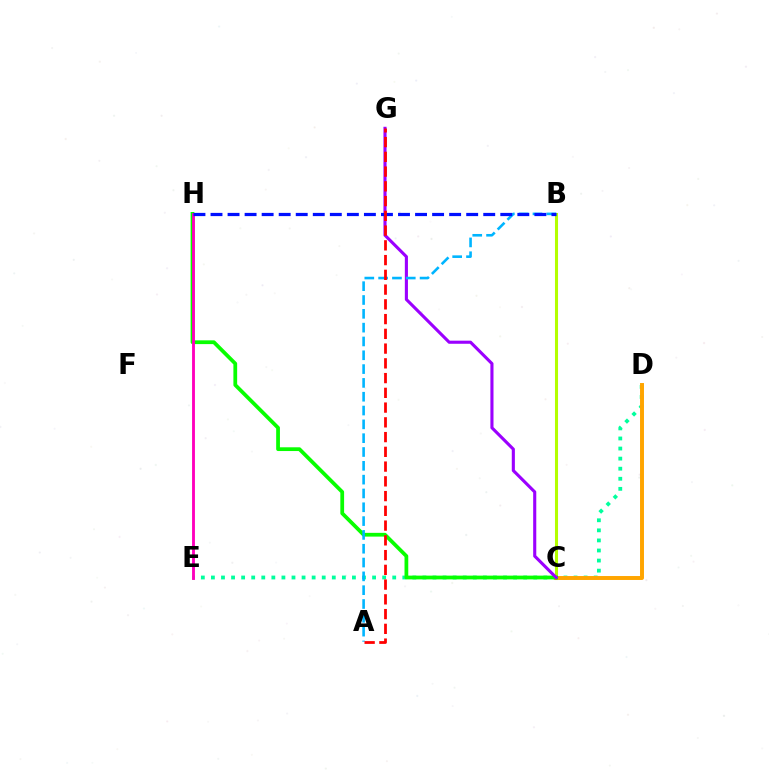{('D', 'E'): [{'color': '#00ff9d', 'line_style': 'dotted', 'thickness': 2.74}], ('B', 'C'): [{'color': '#b3ff00', 'line_style': 'solid', 'thickness': 2.2}], ('C', 'D'): [{'color': '#ffa500', 'line_style': 'solid', 'thickness': 2.84}], ('C', 'H'): [{'color': '#08ff00', 'line_style': 'solid', 'thickness': 2.7}], ('E', 'H'): [{'color': '#ff00bd', 'line_style': 'solid', 'thickness': 2.06}], ('C', 'G'): [{'color': '#9b00ff', 'line_style': 'solid', 'thickness': 2.23}], ('A', 'B'): [{'color': '#00b5ff', 'line_style': 'dashed', 'thickness': 1.88}], ('B', 'H'): [{'color': '#0010ff', 'line_style': 'dashed', 'thickness': 2.32}], ('A', 'G'): [{'color': '#ff0000', 'line_style': 'dashed', 'thickness': 2.0}]}